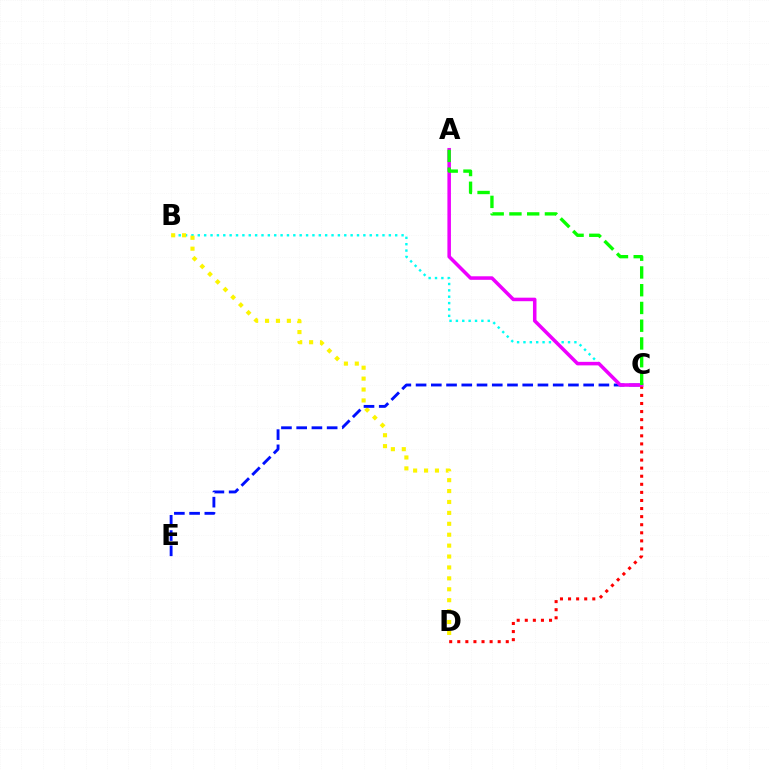{('B', 'C'): [{'color': '#00fff6', 'line_style': 'dotted', 'thickness': 1.73}], ('B', 'D'): [{'color': '#fcf500', 'line_style': 'dotted', 'thickness': 2.96}], ('C', 'D'): [{'color': '#ff0000', 'line_style': 'dotted', 'thickness': 2.2}], ('C', 'E'): [{'color': '#0010ff', 'line_style': 'dashed', 'thickness': 2.07}], ('A', 'C'): [{'color': '#ee00ff', 'line_style': 'solid', 'thickness': 2.54}, {'color': '#08ff00', 'line_style': 'dashed', 'thickness': 2.41}]}